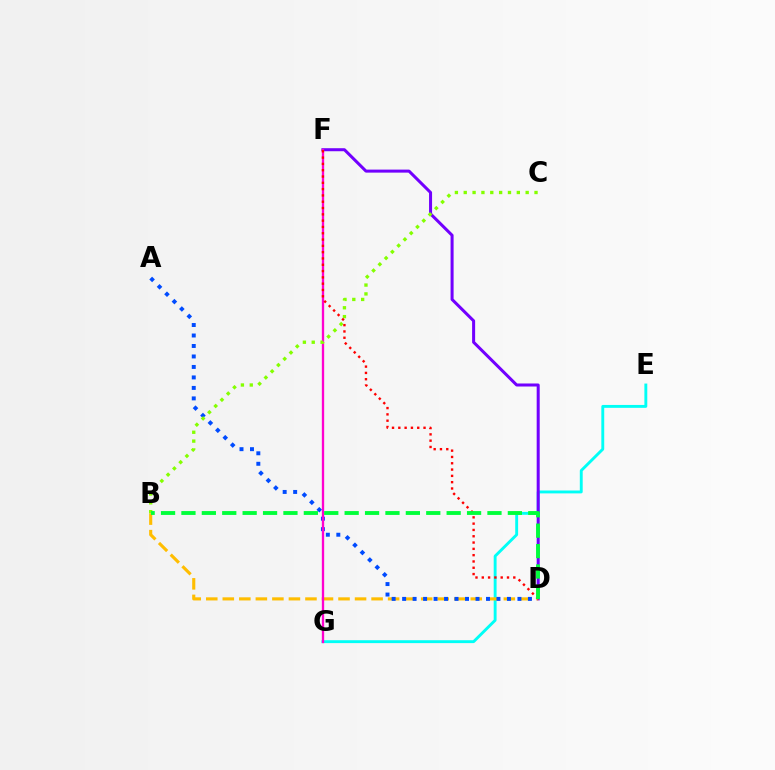{('E', 'G'): [{'color': '#00fff6', 'line_style': 'solid', 'thickness': 2.08}], ('D', 'F'): [{'color': '#7200ff', 'line_style': 'solid', 'thickness': 2.18}, {'color': '#ff0000', 'line_style': 'dotted', 'thickness': 1.71}], ('B', 'D'): [{'color': '#ffbd00', 'line_style': 'dashed', 'thickness': 2.25}, {'color': '#00ff39', 'line_style': 'dashed', 'thickness': 2.77}], ('A', 'D'): [{'color': '#004bff', 'line_style': 'dotted', 'thickness': 2.85}], ('F', 'G'): [{'color': '#ff00cf', 'line_style': 'solid', 'thickness': 1.67}], ('B', 'C'): [{'color': '#84ff00', 'line_style': 'dotted', 'thickness': 2.4}]}